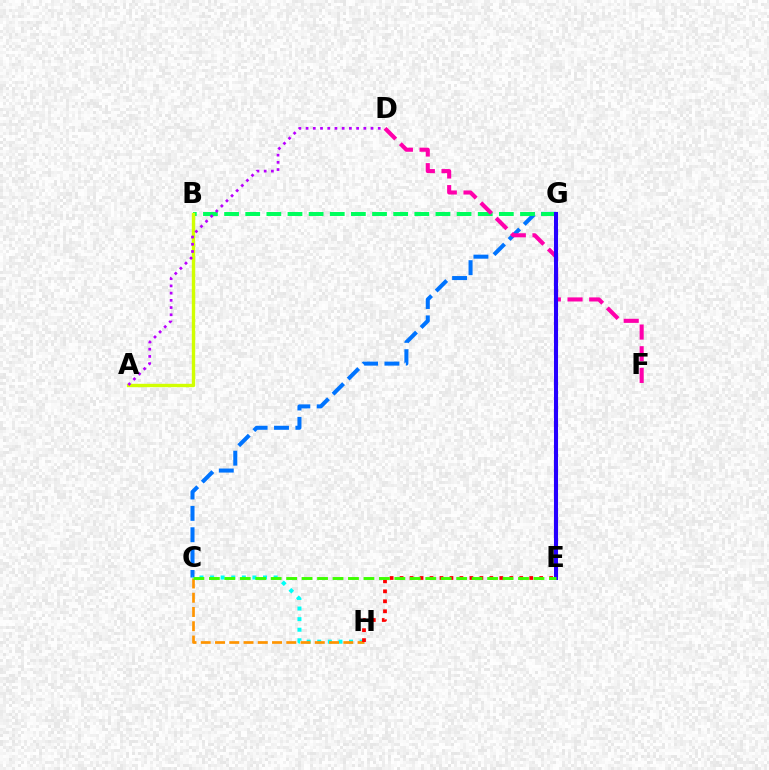{('C', 'G'): [{'color': '#0074ff', 'line_style': 'dashed', 'thickness': 2.9}], ('B', 'G'): [{'color': '#00ff5c', 'line_style': 'dashed', 'thickness': 2.87}], ('C', 'H'): [{'color': '#00fff6', 'line_style': 'dotted', 'thickness': 2.88}, {'color': '#ff9400', 'line_style': 'dashed', 'thickness': 1.94}], ('D', 'F'): [{'color': '#ff00ac', 'line_style': 'dashed', 'thickness': 2.94}], ('E', 'H'): [{'color': '#ff0000', 'line_style': 'dotted', 'thickness': 2.71}], ('E', 'G'): [{'color': '#2500ff', 'line_style': 'solid', 'thickness': 2.94}], ('A', 'B'): [{'color': '#d1ff00', 'line_style': 'solid', 'thickness': 2.43}], ('C', 'E'): [{'color': '#3dff00', 'line_style': 'dashed', 'thickness': 2.1}], ('A', 'D'): [{'color': '#b900ff', 'line_style': 'dotted', 'thickness': 1.96}]}